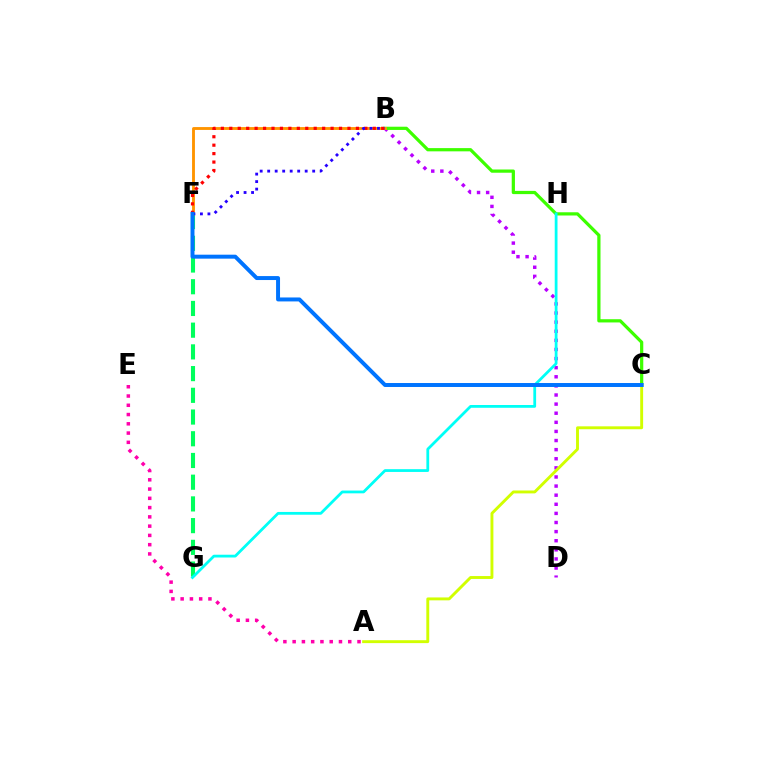{('B', 'D'): [{'color': '#b900ff', 'line_style': 'dotted', 'thickness': 2.47}], ('B', 'C'): [{'color': '#3dff00', 'line_style': 'solid', 'thickness': 2.32}], ('F', 'G'): [{'color': '#00ff5c', 'line_style': 'dashed', 'thickness': 2.95}], ('A', 'C'): [{'color': '#d1ff00', 'line_style': 'solid', 'thickness': 2.09}], ('G', 'H'): [{'color': '#00fff6', 'line_style': 'solid', 'thickness': 2.0}], ('B', 'F'): [{'color': '#ff9400', 'line_style': 'solid', 'thickness': 2.06}, {'color': '#ff0000', 'line_style': 'dotted', 'thickness': 2.29}, {'color': '#2500ff', 'line_style': 'dotted', 'thickness': 2.04}], ('C', 'F'): [{'color': '#0074ff', 'line_style': 'solid', 'thickness': 2.85}], ('A', 'E'): [{'color': '#ff00ac', 'line_style': 'dotted', 'thickness': 2.52}]}